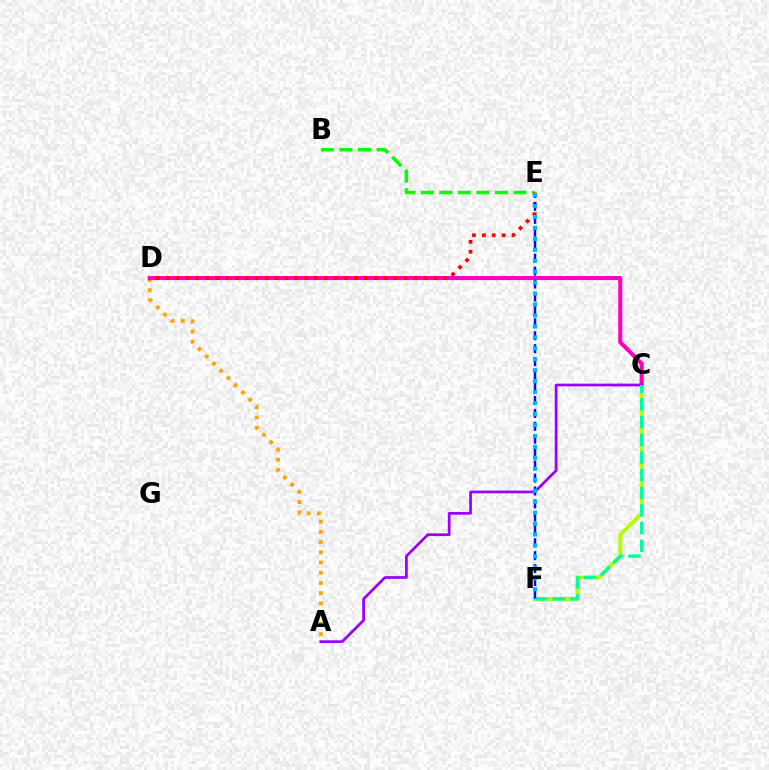{('C', 'F'): [{'color': '#b3ff00', 'line_style': 'solid', 'thickness': 2.79}, {'color': '#00ff9d', 'line_style': 'dashed', 'thickness': 2.4}], ('B', 'E'): [{'color': '#08ff00', 'line_style': 'dashed', 'thickness': 2.52}], ('A', 'D'): [{'color': '#ffa500', 'line_style': 'dotted', 'thickness': 2.78}], ('C', 'D'): [{'color': '#ff00bd', 'line_style': 'solid', 'thickness': 2.92}], ('D', 'E'): [{'color': '#ff0000', 'line_style': 'dotted', 'thickness': 2.69}], ('A', 'C'): [{'color': '#9b00ff', 'line_style': 'solid', 'thickness': 1.98}], ('E', 'F'): [{'color': '#0010ff', 'line_style': 'dashed', 'thickness': 1.76}, {'color': '#00b5ff', 'line_style': 'dotted', 'thickness': 2.98}]}